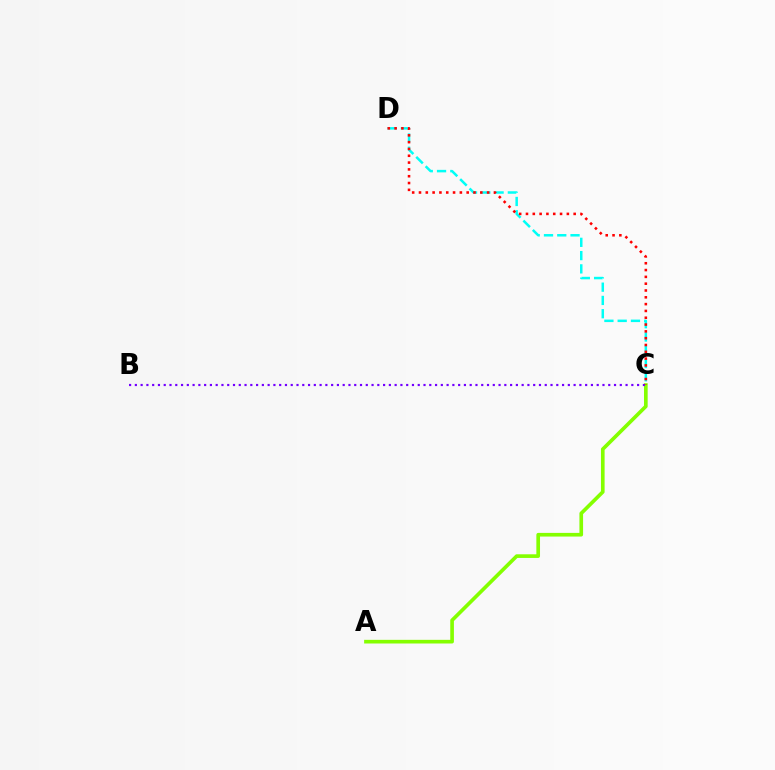{('C', 'D'): [{'color': '#00fff6', 'line_style': 'dashed', 'thickness': 1.8}, {'color': '#ff0000', 'line_style': 'dotted', 'thickness': 1.85}], ('A', 'C'): [{'color': '#84ff00', 'line_style': 'solid', 'thickness': 2.63}], ('B', 'C'): [{'color': '#7200ff', 'line_style': 'dotted', 'thickness': 1.57}]}